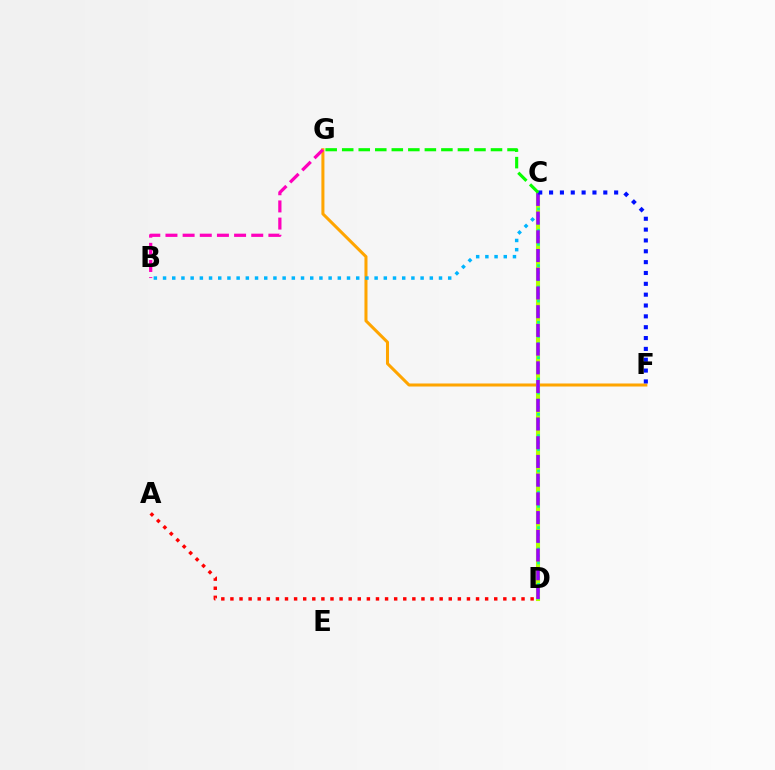{('F', 'G'): [{'color': '#ffa500', 'line_style': 'solid', 'thickness': 2.18}], ('A', 'D'): [{'color': '#ff0000', 'line_style': 'dotted', 'thickness': 2.47}], ('B', 'C'): [{'color': '#00b5ff', 'line_style': 'dotted', 'thickness': 2.5}], ('C', 'D'): [{'color': '#b3ff00', 'line_style': 'solid', 'thickness': 2.95}, {'color': '#00ff9d', 'line_style': 'dotted', 'thickness': 1.92}, {'color': '#9b00ff', 'line_style': 'dashed', 'thickness': 2.54}], ('B', 'G'): [{'color': '#ff00bd', 'line_style': 'dashed', 'thickness': 2.33}], ('C', 'F'): [{'color': '#0010ff', 'line_style': 'dotted', 'thickness': 2.95}], ('C', 'G'): [{'color': '#08ff00', 'line_style': 'dashed', 'thickness': 2.25}]}